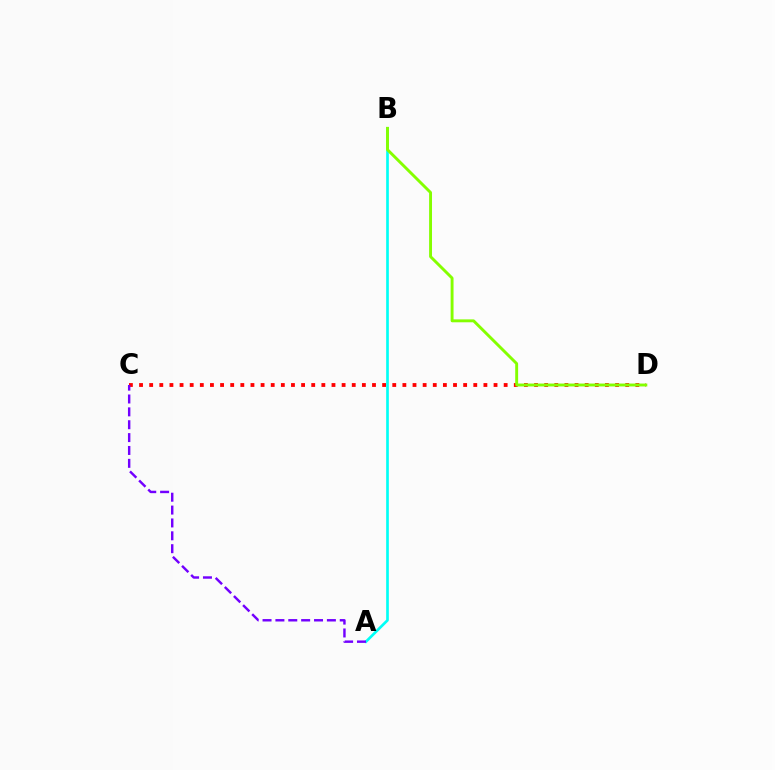{('C', 'D'): [{'color': '#ff0000', 'line_style': 'dotted', 'thickness': 2.75}], ('A', 'B'): [{'color': '#00fff6', 'line_style': 'solid', 'thickness': 1.92}], ('A', 'C'): [{'color': '#7200ff', 'line_style': 'dashed', 'thickness': 1.75}], ('B', 'D'): [{'color': '#84ff00', 'line_style': 'solid', 'thickness': 2.09}]}